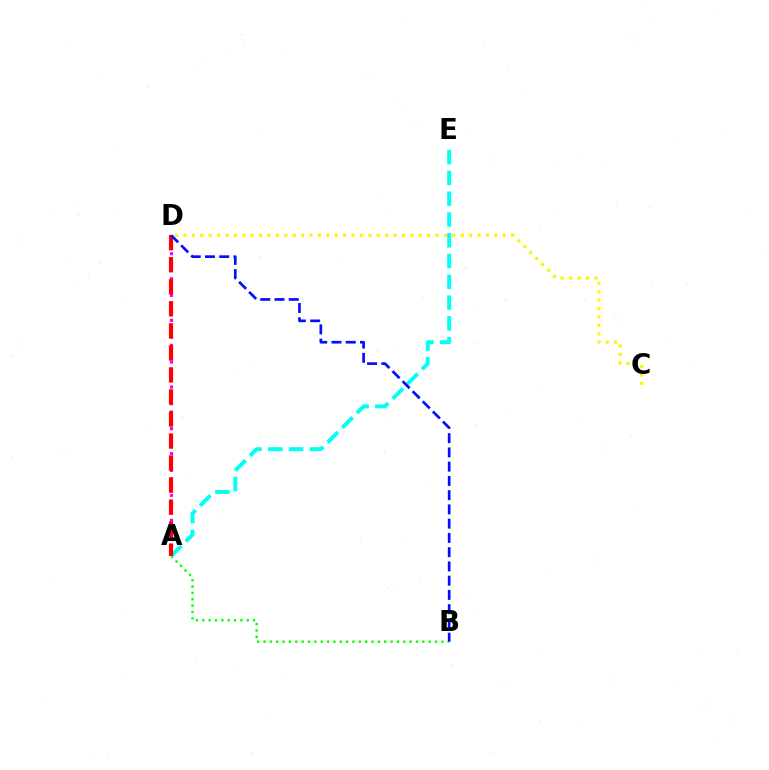{('A', 'B'): [{'color': '#08ff00', 'line_style': 'dotted', 'thickness': 1.73}], ('A', 'D'): [{'color': '#ee00ff', 'line_style': 'dotted', 'thickness': 2.26}, {'color': '#ff0000', 'line_style': 'dashed', 'thickness': 2.99}], ('A', 'E'): [{'color': '#00fff6', 'line_style': 'dashed', 'thickness': 2.82}], ('C', 'D'): [{'color': '#fcf500', 'line_style': 'dotted', 'thickness': 2.28}], ('B', 'D'): [{'color': '#0010ff', 'line_style': 'dashed', 'thickness': 1.94}]}